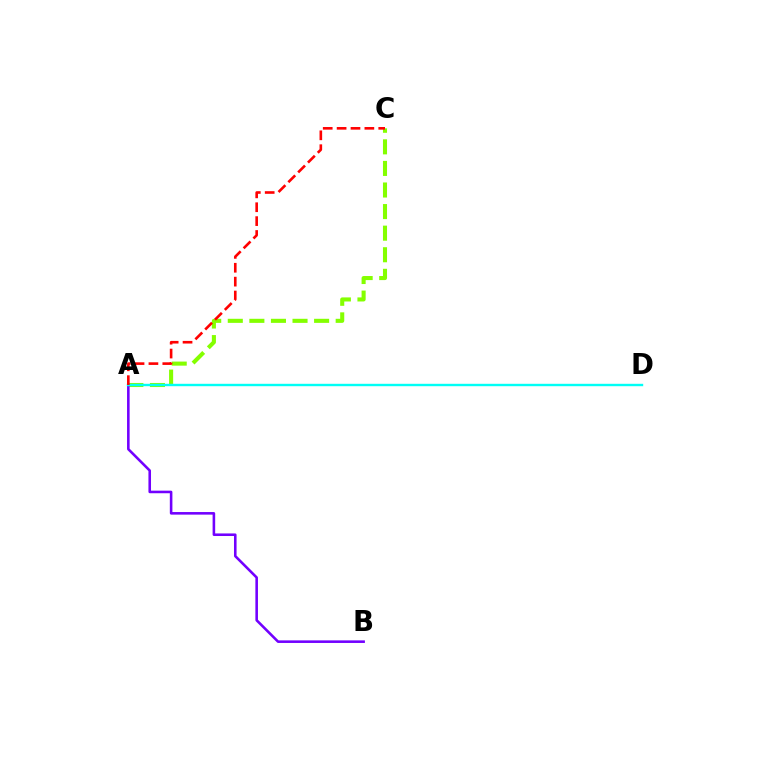{('A', 'C'): [{'color': '#84ff00', 'line_style': 'dashed', 'thickness': 2.93}, {'color': '#ff0000', 'line_style': 'dashed', 'thickness': 1.89}], ('A', 'B'): [{'color': '#7200ff', 'line_style': 'solid', 'thickness': 1.86}], ('A', 'D'): [{'color': '#00fff6', 'line_style': 'solid', 'thickness': 1.73}]}